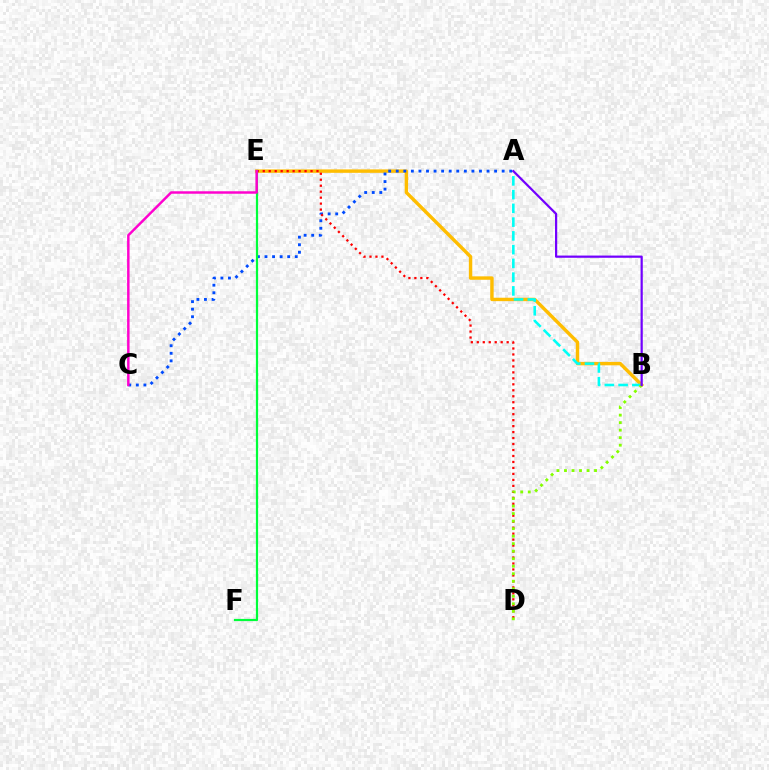{('B', 'E'): [{'color': '#ffbd00', 'line_style': 'solid', 'thickness': 2.46}], ('A', 'C'): [{'color': '#004bff', 'line_style': 'dotted', 'thickness': 2.06}], ('D', 'E'): [{'color': '#ff0000', 'line_style': 'dotted', 'thickness': 1.62}], ('A', 'B'): [{'color': '#00fff6', 'line_style': 'dashed', 'thickness': 1.87}, {'color': '#7200ff', 'line_style': 'solid', 'thickness': 1.59}], ('E', 'F'): [{'color': '#00ff39', 'line_style': 'solid', 'thickness': 1.59}], ('B', 'D'): [{'color': '#84ff00', 'line_style': 'dotted', 'thickness': 2.04}], ('C', 'E'): [{'color': '#ff00cf', 'line_style': 'solid', 'thickness': 1.78}]}